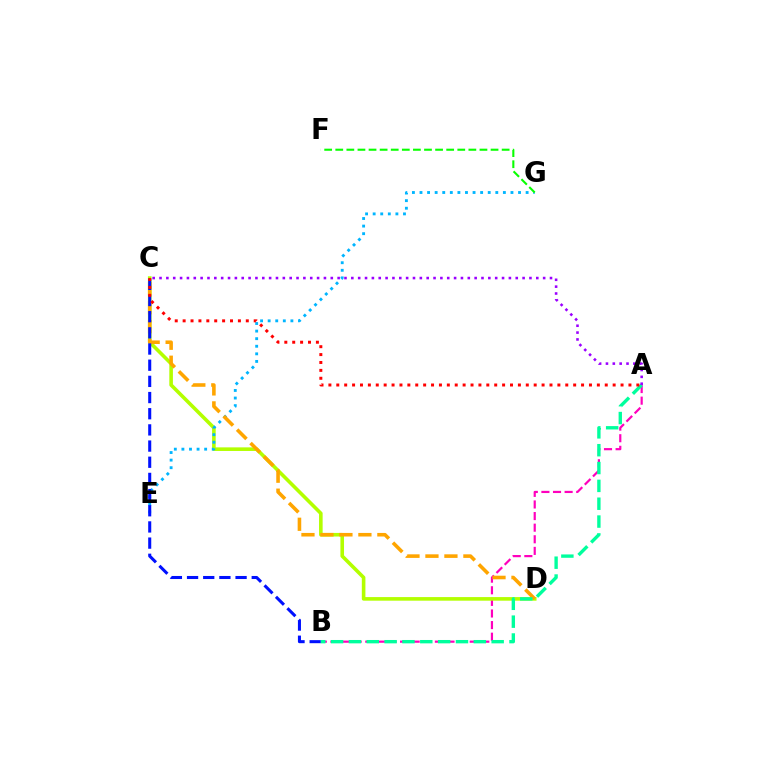{('A', 'B'): [{'color': '#ff00bd', 'line_style': 'dashed', 'thickness': 1.58}, {'color': '#00ff9d', 'line_style': 'dashed', 'thickness': 2.42}], ('C', 'D'): [{'color': '#b3ff00', 'line_style': 'solid', 'thickness': 2.59}, {'color': '#ffa500', 'line_style': 'dashed', 'thickness': 2.58}], ('E', 'G'): [{'color': '#00b5ff', 'line_style': 'dotted', 'thickness': 2.06}], ('F', 'G'): [{'color': '#08ff00', 'line_style': 'dashed', 'thickness': 1.51}], ('B', 'C'): [{'color': '#0010ff', 'line_style': 'dashed', 'thickness': 2.2}], ('A', 'C'): [{'color': '#9b00ff', 'line_style': 'dotted', 'thickness': 1.86}, {'color': '#ff0000', 'line_style': 'dotted', 'thickness': 2.15}]}